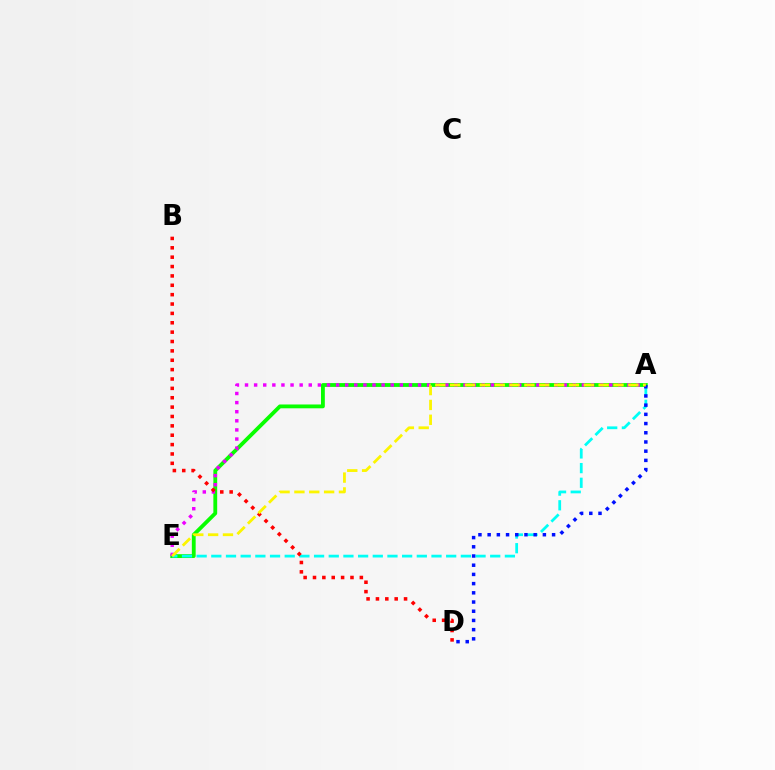{('A', 'E'): [{'color': '#08ff00', 'line_style': 'solid', 'thickness': 2.75}, {'color': '#00fff6', 'line_style': 'dashed', 'thickness': 1.99}, {'color': '#ee00ff', 'line_style': 'dotted', 'thickness': 2.47}, {'color': '#fcf500', 'line_style': 'dashed', 'thickness': 2.02}], ('A', 'D'): [{'color': '#0010ff', 'line_style': 'dotted', 'thickness': 2.5}], ('B', 'D'): [{'color': '#ff0000', 'line_style': 'dotted', 'thickness': 2.55}]}